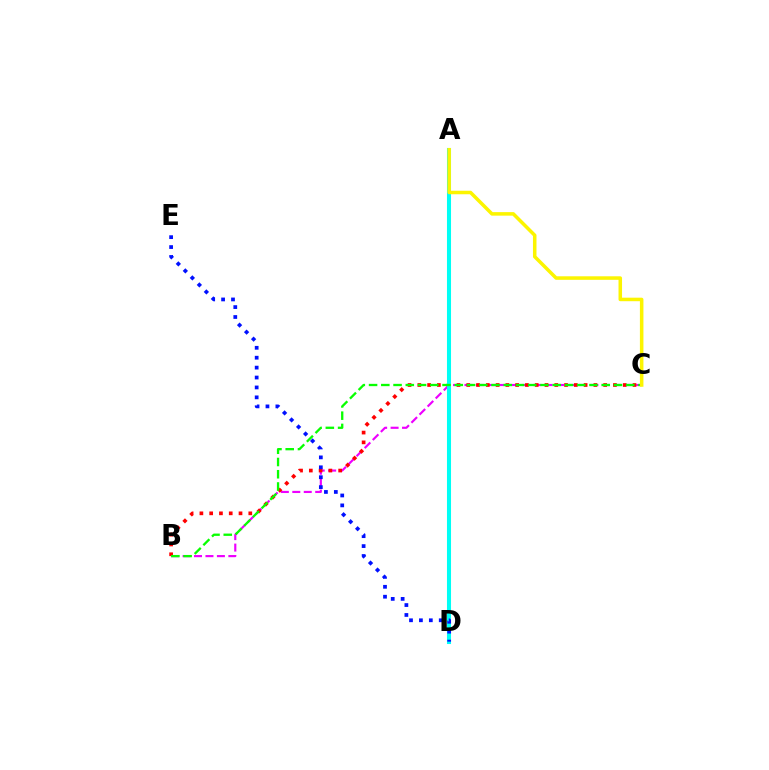{('B', 'C'): [{'color': '#ee00ff', 'line_style': 'dashed', 'thickness': 1.56}, {'color': '#ff0000', 'line_style': 'dotted', 'thickness': 2.66}, {'color': '#08ff00', 'line_style': 'dashed', 'thickness': 1.66}], ('A', 'D'): [{'color': '#00fff6', 'line_style': 'solid', 'thickness': 2.92}], ('A', 'C'): [{'color': '#fcf500', 'line_style': 'solid', 'thickness': 2.54}], ('D', 'E'): [{'color': '#0010ff', 'line_style': 'dotted', 'thickness': 2.69}]}